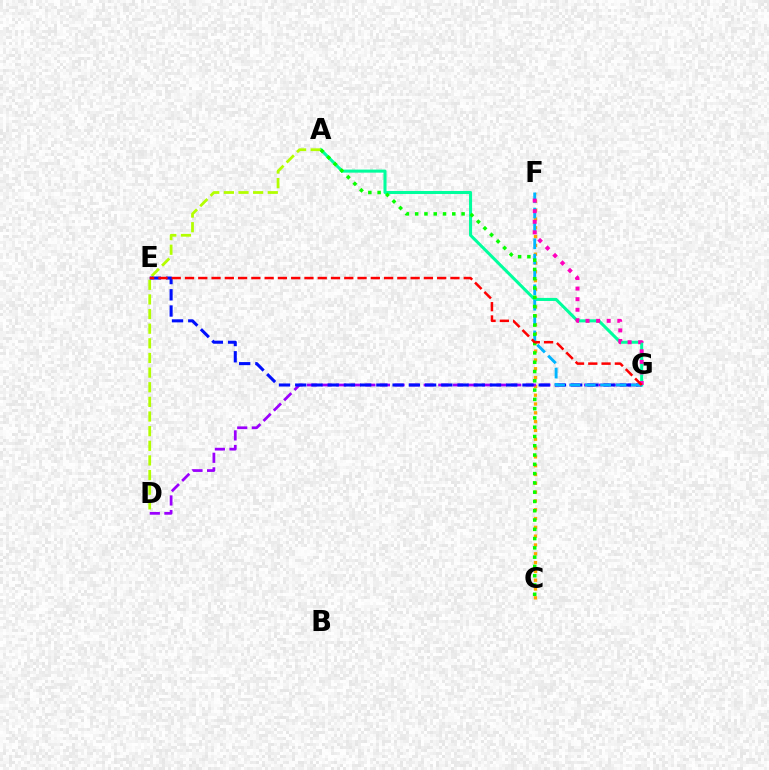{('C', 'F'): [{'color': '#ffa500', 'line_style': 'dotted', 'thickness': 2.39}], ('A', 'G'): [{'color': '#00ff9d', 'line_style': 'solid', 'thickness': 2.19}], ('D', 'G'): [{'color': '#9b00ff', 'line_style': 'dashed', 'thickness': 1.98}], ('A', 'D'): [{'color': '#b3ff00', 'line_style': 'dashed', 'thickness': 1.99}], ('E', 'G'): [{'color': '#0010ff', 'line_style': 'dashed', 'thickness': 2.2}, {'color': '#ff0000', 'line_style': 'dashed', 'thickness': 1.8}], ('F', 'G'): [{'color': '#00b5ff', 'line_style': 'dashed', 'thickness': 2.09}, {'color': '#ff00bd', 'line_style': 'dotted', 'thickness': 2.87}], ('A', 'C'): [{'color': '#08ff00', 'line_style': 'dotted', 'thickness': 2.52}]}